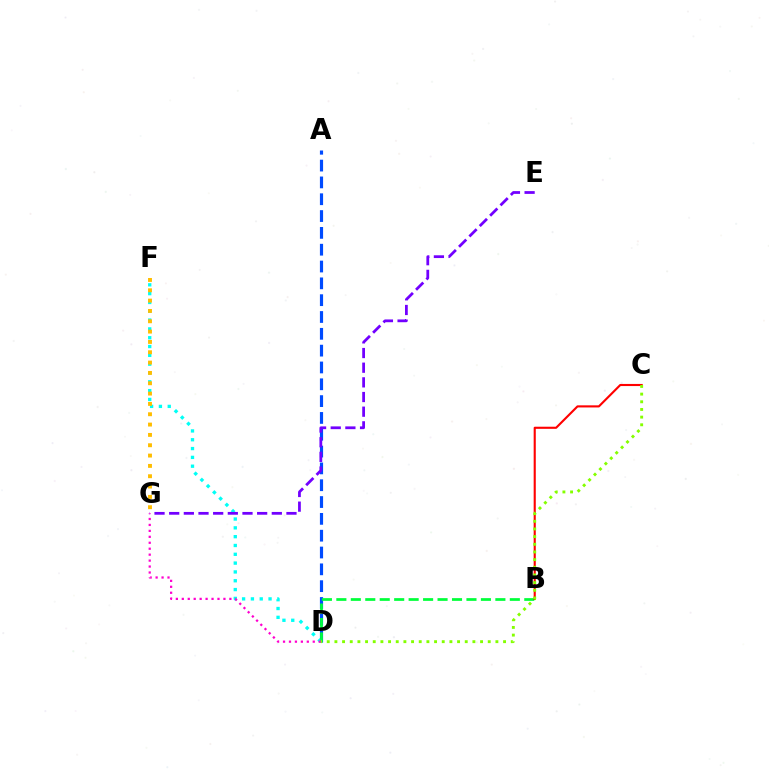{('A', 'D'): [{'color': '#004bff', 'line_style': 'dashed', 'thickness': 2.29}], ('D', 'F'): [{'color': '#00fff6', 'line_style': 'dotted', 'thickness': 2.4}], ('B', 'D'): [{'color': '#00ff39', 'line_style': 'dashed', 'thickness': 1.96}], ('E', 'G'): [{'color': '#7200ff', 'line_style': 'dashed', 'thickness': 1.99}], ('D', 'G'): [{'color': '#ff00cf', 'line_style': 'dotted', 'thickness': 1.62}], ('B', 'C'): [{'color': '#ff0000', 'line_style': 'solid', 'thickness': 1.52}], ('F', 'G'): [{'color': '#ffbd00', 'line_style': 'dotted', 'thickness': 2.81}], ('C', 'D'): [{'color': '#84ff00', 'line_style': 'dotted', 'thickness': 2.08}]}